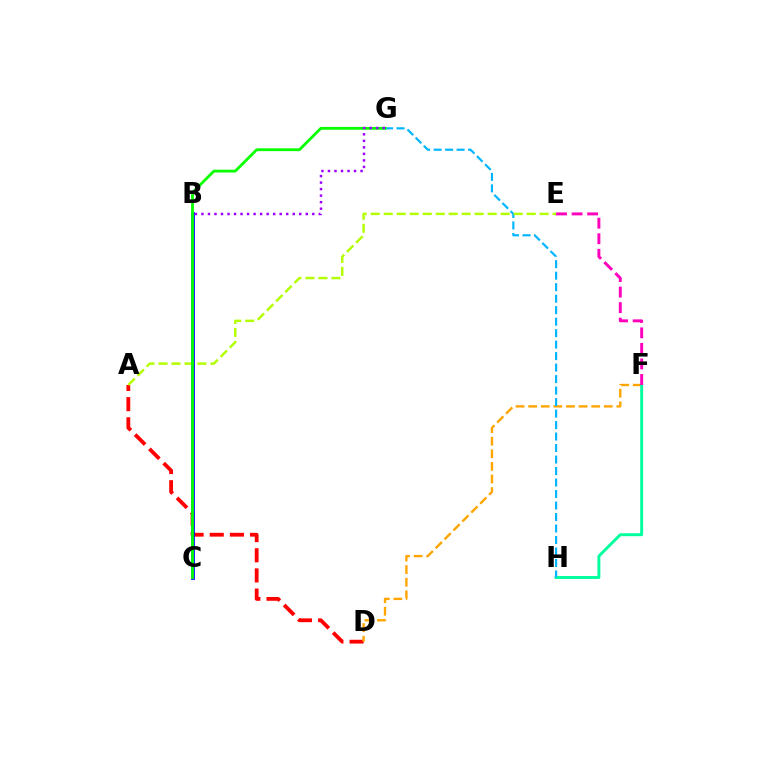{('A', 'D'): [{'color': '#ff0000', 'line_style': 'dashed', 'thickness': 2.74}], ('D', 'F'): [{'color': '#ffa500', 'line_style': 'dashed', 'thickness': 1.71}], ('F', 'H'): [{'color': '#00ff9d', 'line_style': 'solid', 'thickness': 2.1}], ('G', 'H'): [{'color': '#00b5ff', 'line_style': 'dashed', 'thickness': 1.56}], ('B', 'C'): [{'color': '#0010ff', 'line_style': 'solid', 'thickness': 2.72}], ('A', 'E'): [{'color': '#b3ff00', 'line_style': 'dashed', 'thickness': 1.77}], ('E', 'F'): [{'color': '#ff00bd', 'line_style': 'dashed', 'thickness': 2.11}], ('C', 'G'): [{'color': '#08ff00', 'line_style': 'solid', 'thickness': 2.02}], ('B', 'G'): [{'color': '#9b00ff', 'line_style': 'dotted', 'thickness': 1.77}]}